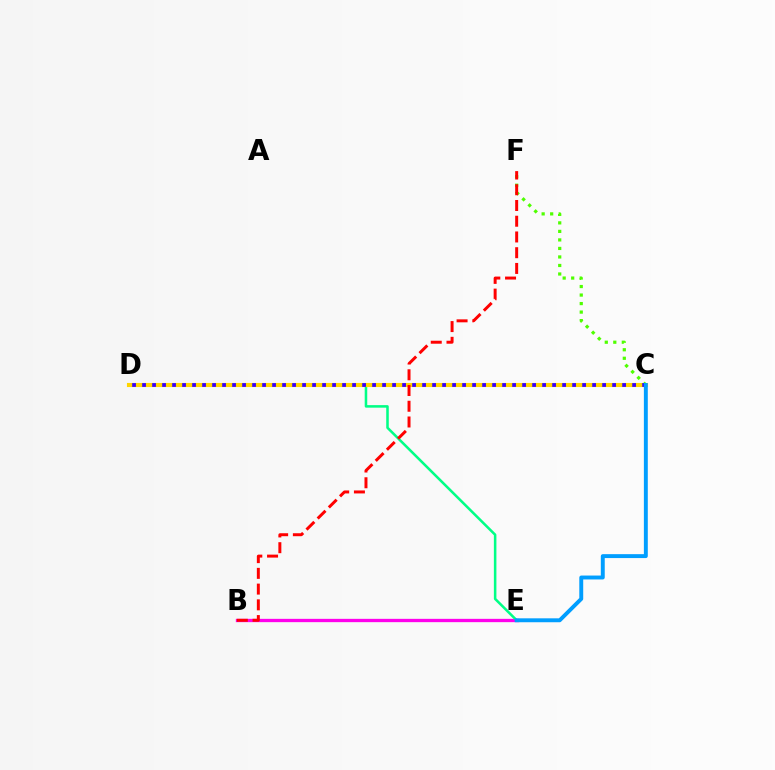{('B', 'E'): [{'color': '#ff00ed', 'line_style': 'solid', 'thickness': 2.38}], ('D', 'E'): [{'color': '#00ff86', 'line_style': 'solid', 'thickness': 1.83}], ('C', 'D'): [{'color': '#ffd500', 'line_style': 'solid', 'thickness': 2.95}, {'color': '#3700ff', 'line_style': 'dotted', 'thickness': 2.72}], ('C', 'F'): [{'color': '#4fff00', 'line_style': 'dotted', 'thickness': 2.31}], ('B', 'F'): [{'color': '#ff0000', 'line_style': 'dashed', 'thickness': 2.14}], ('C', 'E'): [{'color': '#009eff', 'line_style': 'solid', 'thickness': 2.82}]}